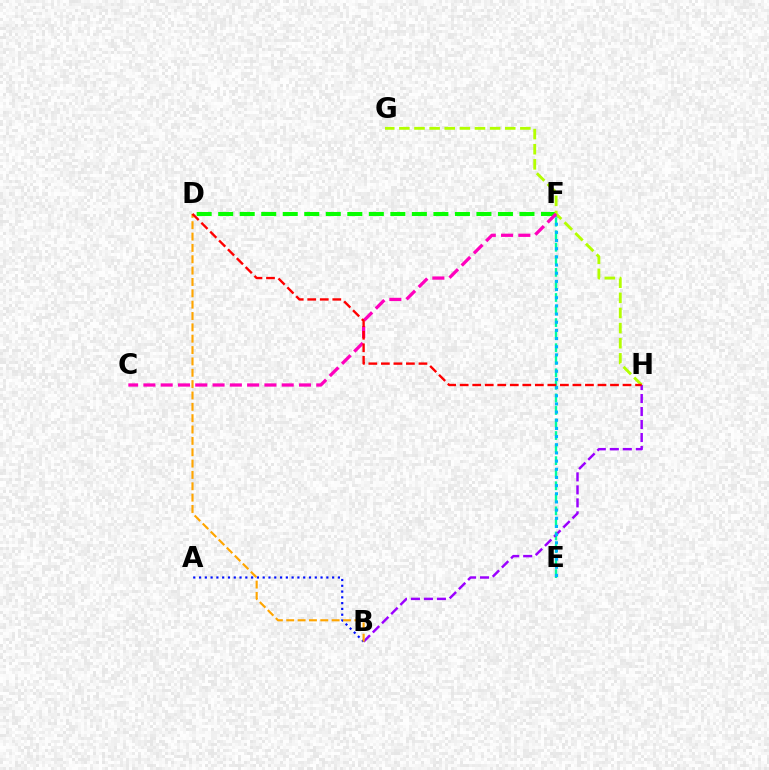{('D', 'F'): [{'color': '#08ff00', 'line_style': 'dashed', 'thickness': 2.92}], ('E', 'F'): [{'color': '#00ff9d', 'line_style': 'dashed', 'thickness': 1.71}, {'color': '#00b5ff', 'line_style': 'dotted', 'thickness': 2.22}], ('B', 'H'): [{'color': '#9b00ff', 'line_style': 'dashed', 'thickness': 1.77}], ('A', 'B'): [{'color': '#0010ff', 'line_style': 'dotted', 'thickness': 1.57}], ('G', 'H'): [{'color': '#b3ff00', 'line_style': 'dashed', 'thickness': 2.05}], ('B', 'D'): [{'color': '#ffa500', 'line_style': 'dashed', 'thickness': 1.54}], ('C', 'F'): [{'color': '#ff00bd', 'line_style': 'dashed', 'thickness': 2.35}], ('D', 'H'): [{'color': '#ff0000', 'line_style': 'dashed', 'thickness': 1.7}]}